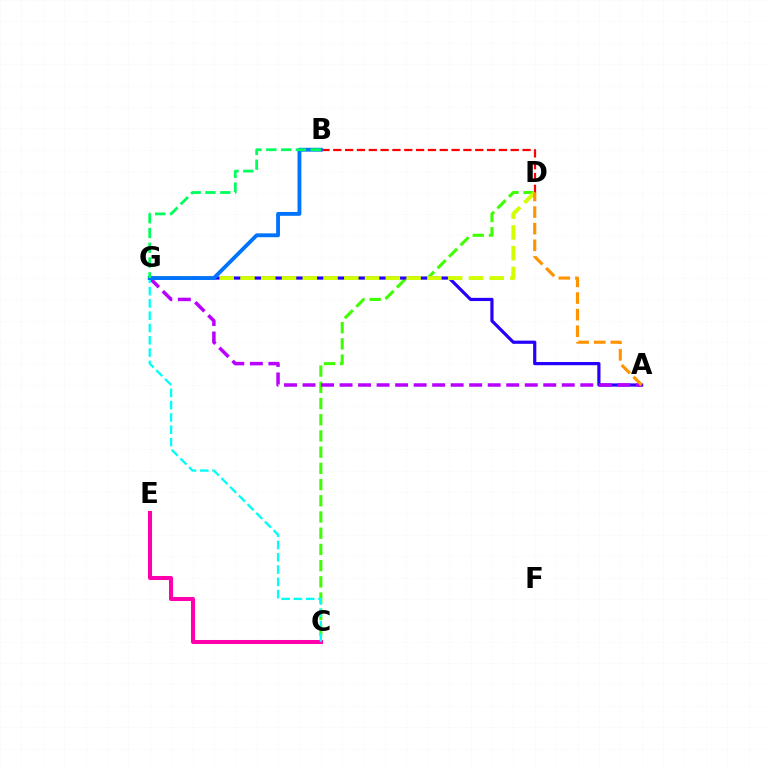{('C', 'D'): [{'color': '#3dff00', 'line_style': 'dashed', 'thickness': 2.2}], ('B', 'D'): [{'color': '#ff0000', 'line_style': 'dashed', 'thickness': 1.61}], ('A', 'G'): [{'color': '#2500ff', 'line_style': 'solid', 'thickness': 2.3}, {'color': '#b900ff', 'line_style': 'dashed', 'thickness': 2.52}], ('C', 'E'): [{'color': '#ff00ac', 'line_style': 'solid', 'thickness': 2.91}], ('D', 'G'): [{'color': '#d1ff00', 'line_style': 'dashed', 'thickness': 2.82}], ('C', 'G'): [{'color': '#00fff6', 'line_style': 'dashed', 'thickness': 1.67}], ('B', 'G'): [{'color': '#0074ff', 'line_style': 'solid', 'thickness': 2.77}, {'color': '#00ff5c', 'line_style': 'dashed', 'thickness': 2.01}], ('A', 'D'): [{'color': '#ff9400', 'line_style': 'dashed', 'thickness': 2.26}]}